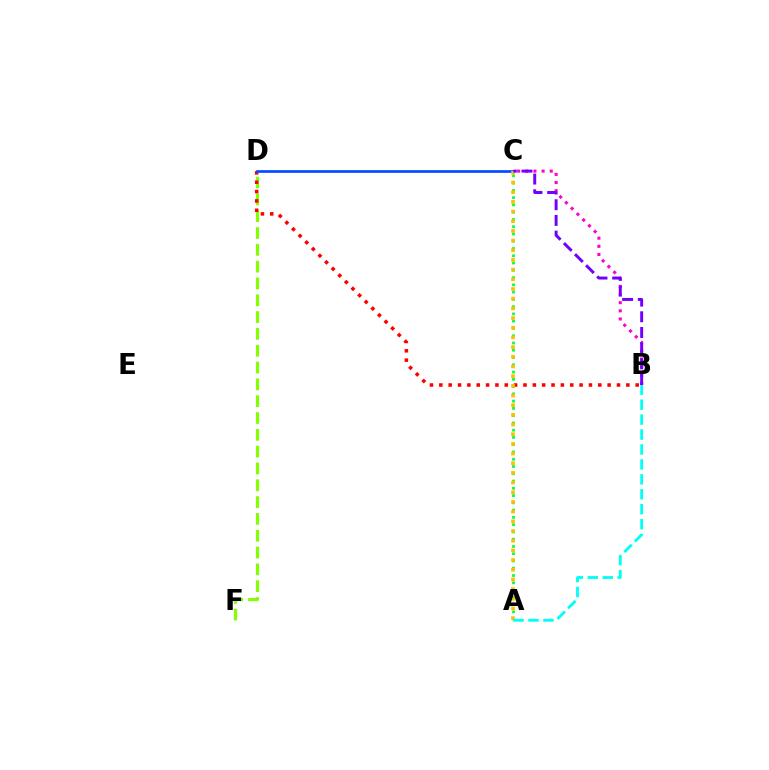{('D', 'F'): [{'color': '#84ff00', 'line_style': 'dashed', 'thickness': 2.28}], ('B', 'D'): [{'color': '#ff0000', 'line_style': 'dotted', 'thickness': 2.54}], ('B', 'C'): [{'color': '#ff00cf', 'line_style': 'dotted', 'thickness': 2.21}, {'color': '#7200ff', 'line_style': 'dashed', 'thickness': 2.13}], ('C', 'D'): [{'color': '#004bff', 'line_style': 'solid', 'thickness': 1.93}], ('A', 'C'): [{'color': '#00ff39', 'line_style': 'dotted', 'thickness': 1.97}, {'color': '#ffbd00', 'line_style': 'dotted', 'thickness': 2.63}], ('A', 'B'): [{'color': '#00fff6', 'line_style': 'dashed', 'thickness': 2.03}]}